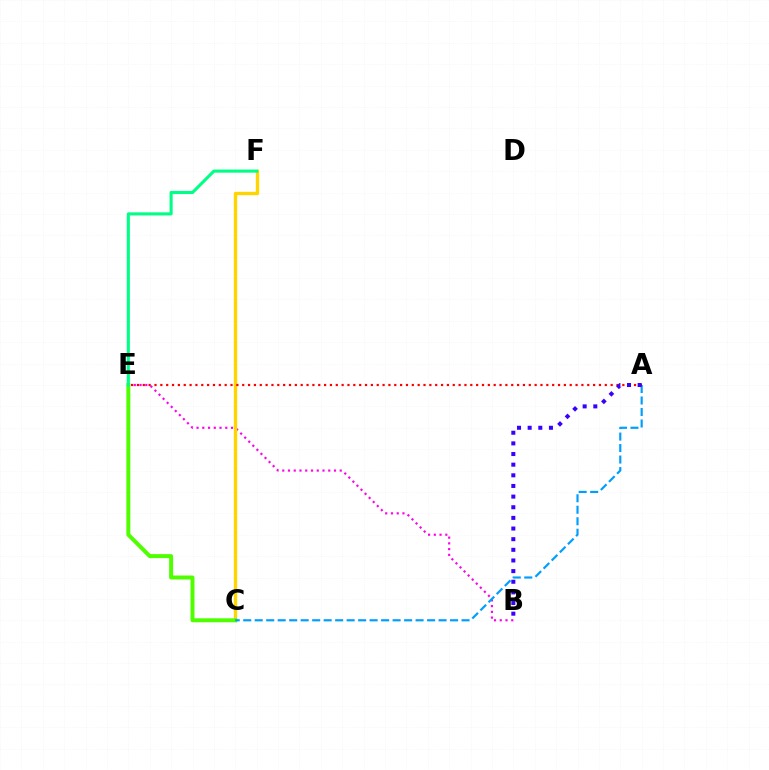{('B', 'E'): [{'color': '#ff00ed', 'line_style': 'dotted', 'thickness': 1.56}], ('C', 'F'): [{'color': '#ffd500', 'line_style': 'solid', 'thickness': 2.42}], ('C', 'E'): [{'color': '#4fff00', 'line_style': 'solid', 'thickness': 2.86}], ('E', 'F'): [{'color': '#00ff86', 'line_style': 'solid', 'thickness': 2.23}], ('A', 'C'): [{'color': '#009eff', 'line_style': 'dashed', 'thickness': 1.56}], ('A', 'E'): [{'color': '#ff0000', 'line_style': 'dotted', 'thickness': 1.59}], ('A', 'B'): [{'color': '#3700ff', 'line_style': 'dotted', 'thickness': 2.89}]}